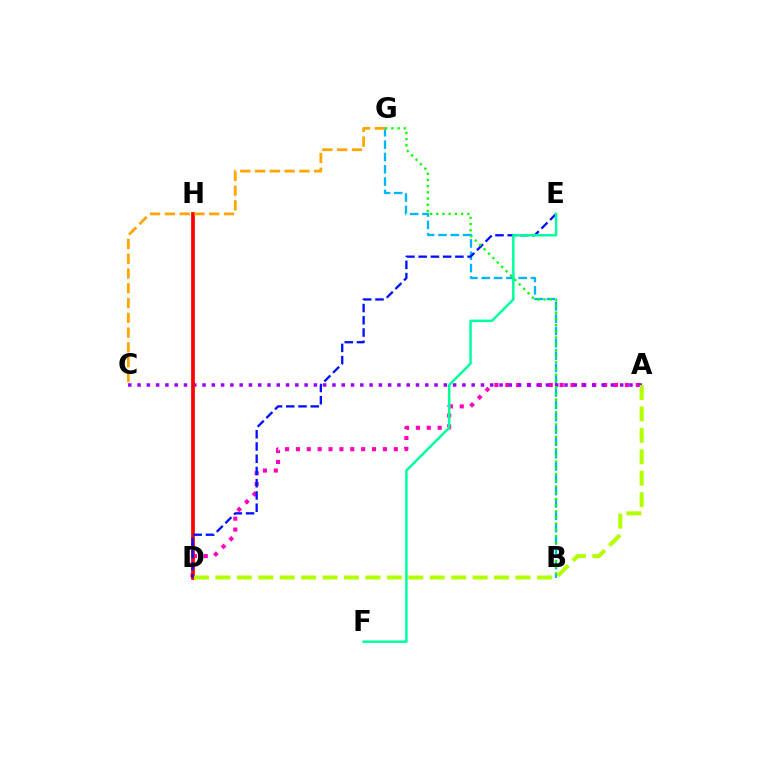{('B', 'G'): [{'color': '#00b5ff', 'line_style': 'dashed', 'thickness': 1.67}, {'color': '#08ff00', 'line_style': 'dotted', 'thickness': 1.69}], ('A', 'D'): [{'color': '#ff00bd', 'line_style': 'dotted', 'thickness': 2.95}, {'color': '#b3ff00', 'line_style': 'dashed', 'thickness': 2.91}], ('A', 'C'): [{'color': '#9b00ff', 'line_style': 'dotted', 'thickness': 2.52}], ('D', 'H'): [{'color': '#ff0000', 'line_style': 'solid', 'thickness': 2.68}], ('C', 'G'): [{'color': '#ffa500', 'line_style': 'dashed', 'thickness': 2.01}], ('D', 'E'): [{'color': '#0010ff', 'line_style': 'dashed', 'thickness': 1.66}], ('E', 'F'): [{'color': '#00ff9d', 'line_style': 'solid', 'thickness': 1.79}]}